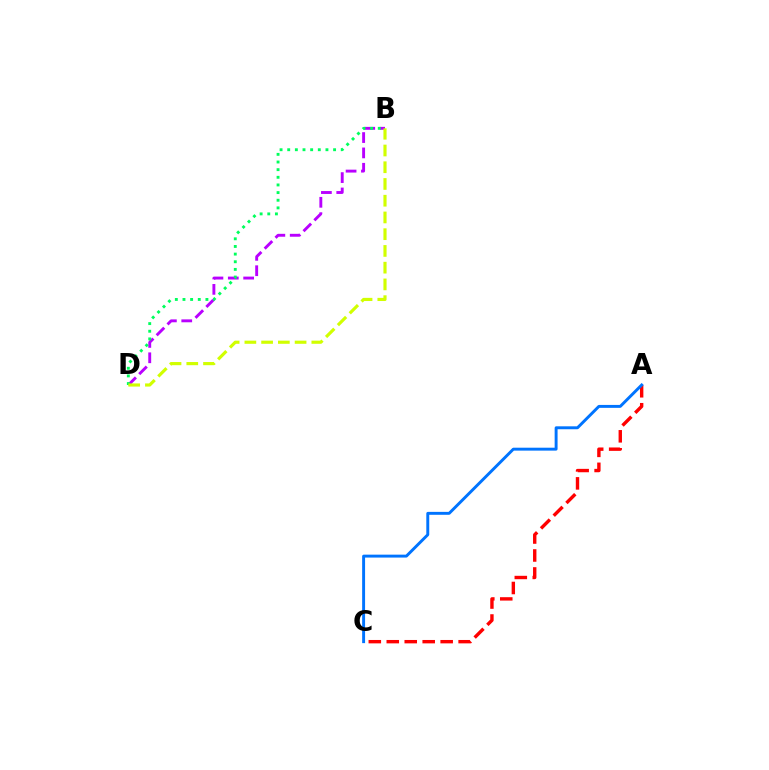{('A', 'C'): [{'color': '#ff0000', 'line_style': 'dashed', 'thickness': 2.44}, {'color': '#0074ff', 'line_style': 'solid', 'thickness': 2.11}], ('B', 'D'): [{'color': '#b900ff', 'line_style': 'dashed', 'thickness': 2.09}, {'color': '#00ff5c', 'line_style': 'dotted', 'thickness': 2.08}, {'color': '#d1ff00', 'line_style': 'dashed', 'thickness': 2.27}]}